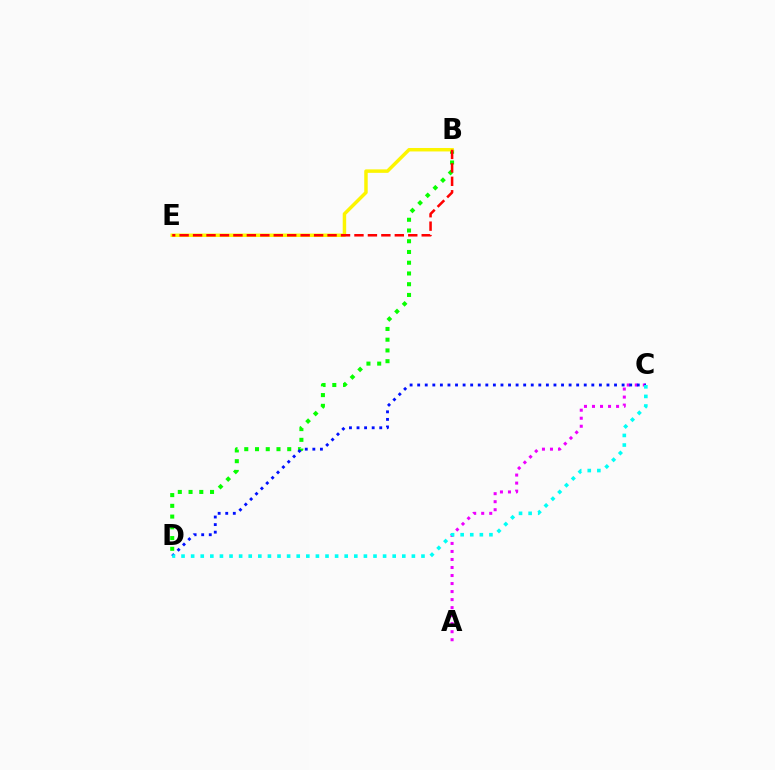{('A', 'C'): [{'color': '#ee00ff', 'line_style': 'dotted', 'thickness': 2.18}], ('B', 'D'): [{'color': '#08ff00', 'line_style': 'dotted', 'thickness': 2.92}], ('B', 'E'): [{'color': '#fcf500', 'line_style': 'solid', 'thickness': 2.49}, {'color': '#ff0000', 'line_style': 'dashed', 'thickness': 1.83}], ('C', 'D'): [{'color': '#0010ff', 'line_style': 'dotted', 'thickness': 2.06}, {'color': '#00fff6', 'line_style': 'dotted', 'thickness': 2.61}]}